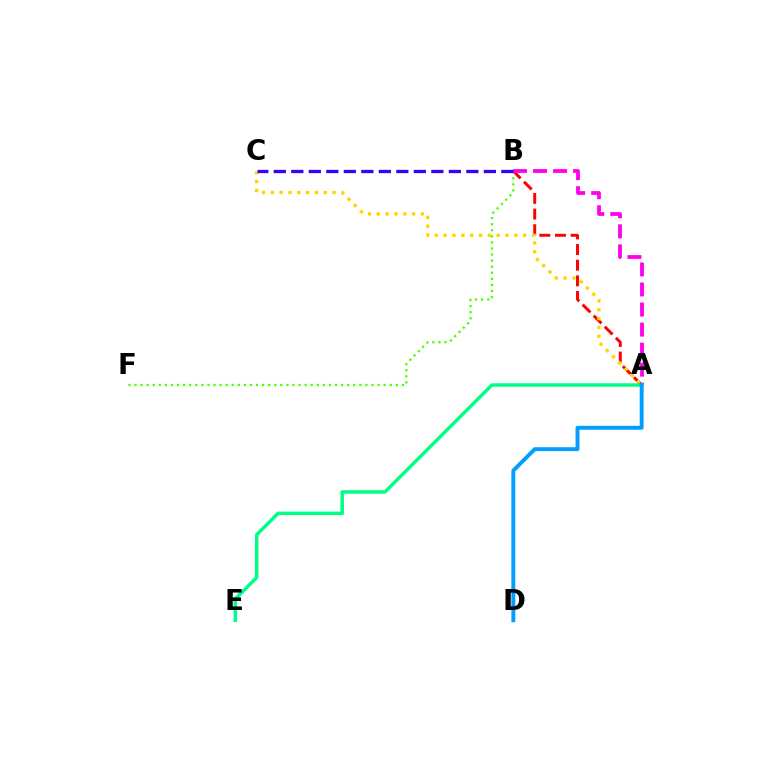{('A', 'B'): [{'color': '#ff0000', 'line_style': 'dashed', 'thickness': 2.13}, {'color': '#ff00ed', 'line_style': 'dashed', 'thickness': 2.72}], ('B', 'F'): [{'color': '#4fff00', 'line_style': 'dotted', 'thickness': 1.65}], ('A', 'C'): [{'color': '#ffd500', 'line_style': 'dotted', 'thickness': 2.4}], ('A', 'E'): [{'color': '#00ff86', 'line_style': 'solid', 'thickness': 2.51}], ('A', 'D'): [{'color': '#009eff', 'line_style': 'solid', 'thickness': 2.82}], ('B', 'C'): [{'color': '#3700ff', 'line_style': 'dashed', 'thickness': 2.38}]}